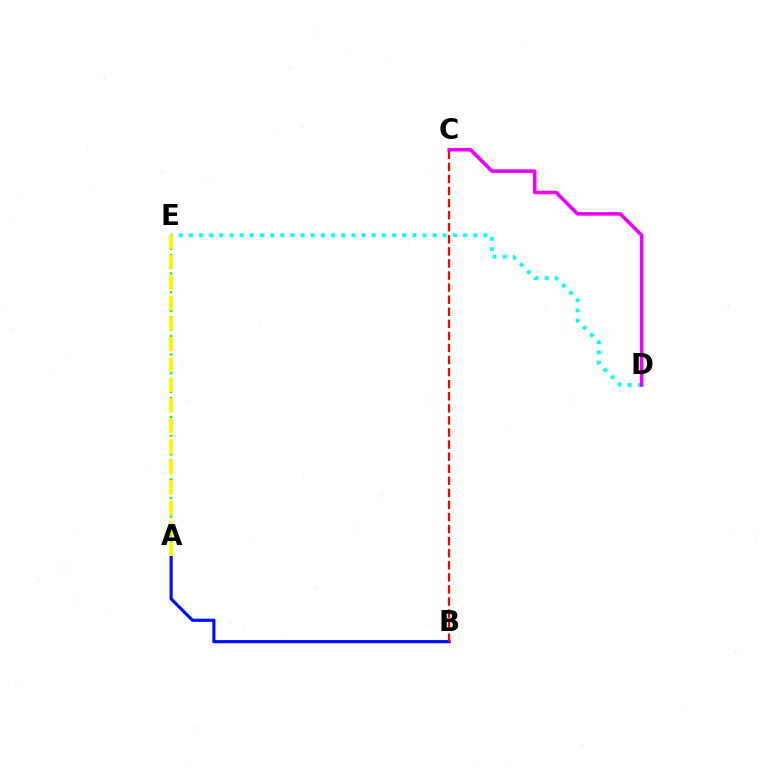{('A', 'B'): [{'color': '#0010ff', 'line_style': 'solid', 'thickness': 2.27}], ('D', 'E'): [{'color': '#00fff6', 'line_style': 'dotted', 'thickness': 2.76}], ('C', 'D'): [{'color': '#ee00ff', 'line_style': 'solid', 'thickness': 2.56}], ('B', 'C'): [{'color': '#ff0000', 'line_style': 'dashed', 'thickness': 1.64}], ('A', 'E'): [{'color': '#08ff00', 'line_style': 'dotted', 'thickness': 1.69}, {'color': '#fcf500', 'line_style': 'dashed', 'thickness': 2.78}]}